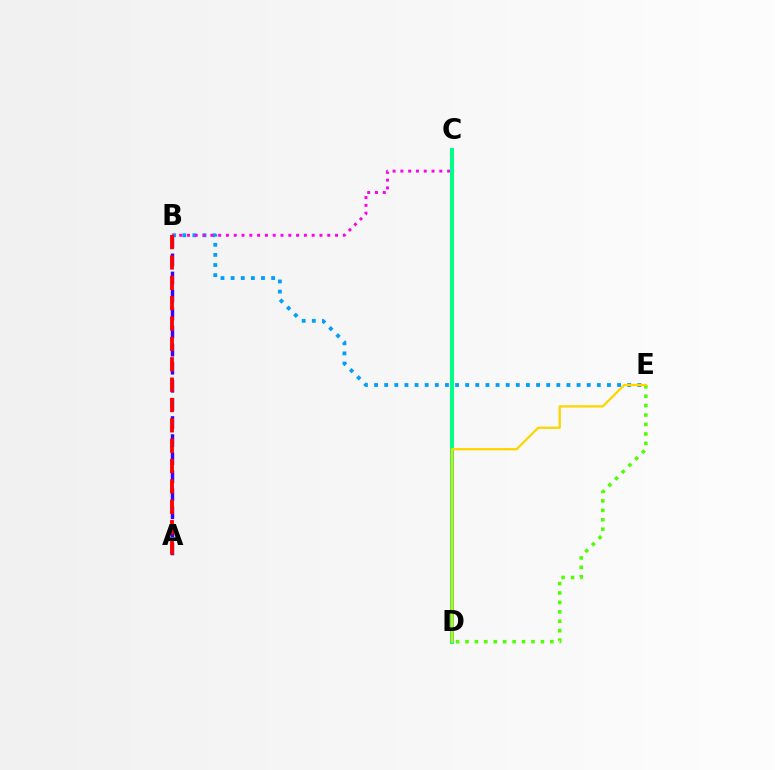{('A', 'B'): [{'color': '#3700ff', 'line_style': 'dashed', 'thickness': 2.45}, {'color': '#ff0000', 'line_style': 'dashed', 'thickness': 2.77}], ('B', 'E'): [{'color': '#009eff', 'line_style': 'dotted', 'thickness': 2.75}], ('B', 'C'): [{'color': '#ff00ed', 'line_style': 'dotted', 'thickness': 2.12}], ('D', 'E'): [{'color': '#4fff00', 'line_style': 'dotted', 'thickness': 2.56}, {'color': '#ffd500', 'line_style': 'solid', 'thickness': 1.65}], ('C', 'D'): [{'color': '#00ff86', 'line_style': 'solid', 'thickness': 2.86}]}